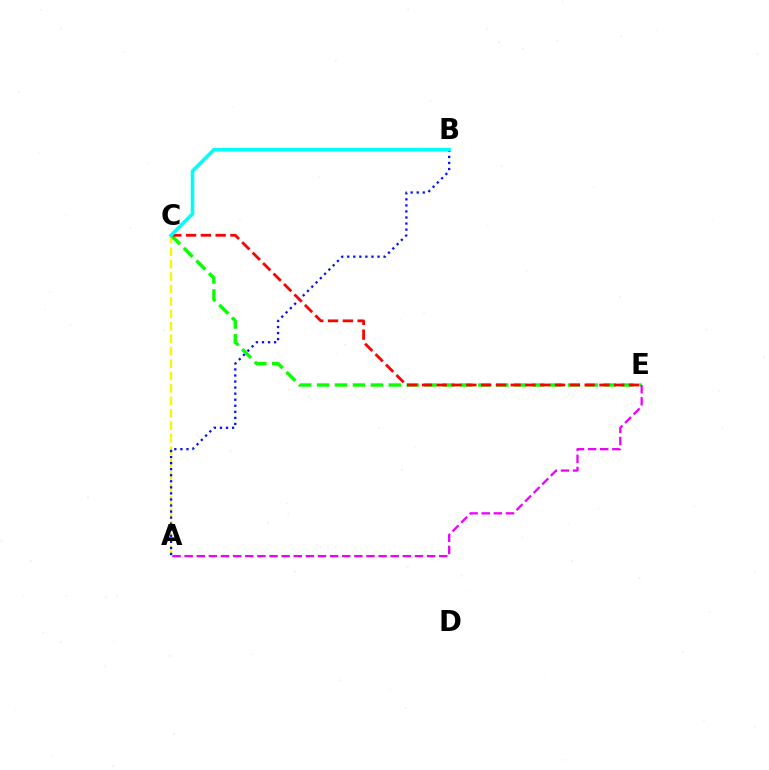{('A', 'C'): [{'color': '#fcf500', 'line_style': 'dashed', 'thickness': 1.69}], ('A', 'B'): [{'color': '#0010ff', 'line_style': 'dotted', 'thickness': 1.65}], ('C', 'E'): [{'color': '#08ff00', 'line_style': 'dashed', 'thickness': 2.43}, {'color': '#ff0000', 'line_style': 'dashed', 'thickness': 2.01}], ('A', 'E'): [{'color': '#ee00ff', 'line_style': 'dashed', 'thickness': 1.65}], ('B', 'C'): [{'color': '#00fff6', 'line_style': 'solid', 'thickness': 2.56}]}